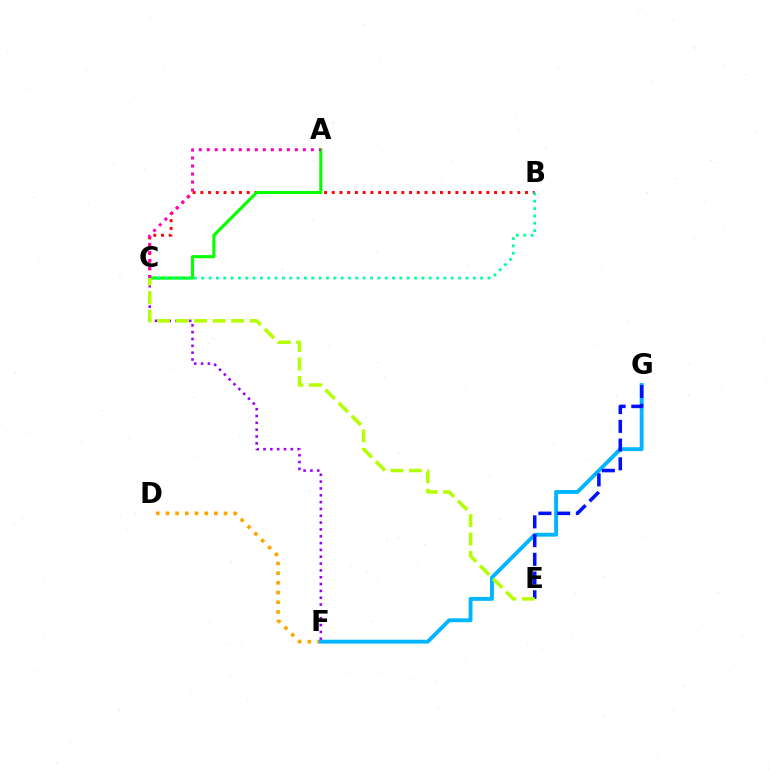{('C', 'F'): [{'color': '#9b00ff', 'line_style': 'dotted', 'thickness': 1.86}], ('D', 'F'): [{'color': '#ffa500', 'line_style': 'dotted', 'thickness': 2.63}], ('B', 'C'): [{'color': '#ff0000', 'line_style': 'dotted', 'thickness': 2.1}, {'color': '#00ff9d', 'line_style': 'dotted', 'thickness': 1.99}], ('A', 'C'): [{'color': '#08ff00', 'line_style': 'solid', 'thickness': 2.25}, {'color': '#ff00bd', 'line_style': 'dotted', 'thickness': 2.18}], ('F', 'G'): [{'color': '#00b5ff', 'line_style': 'solid', 'thickness': 2.79}], ('E', 'G'): [{'color': '#0010ff', 'line_style': 'dashed', 'thickness': 2.54}], ('C', 'E'): [{'color': '#b3ff00', 'line_style': 'dashed', 'thickness': 2.51}]}